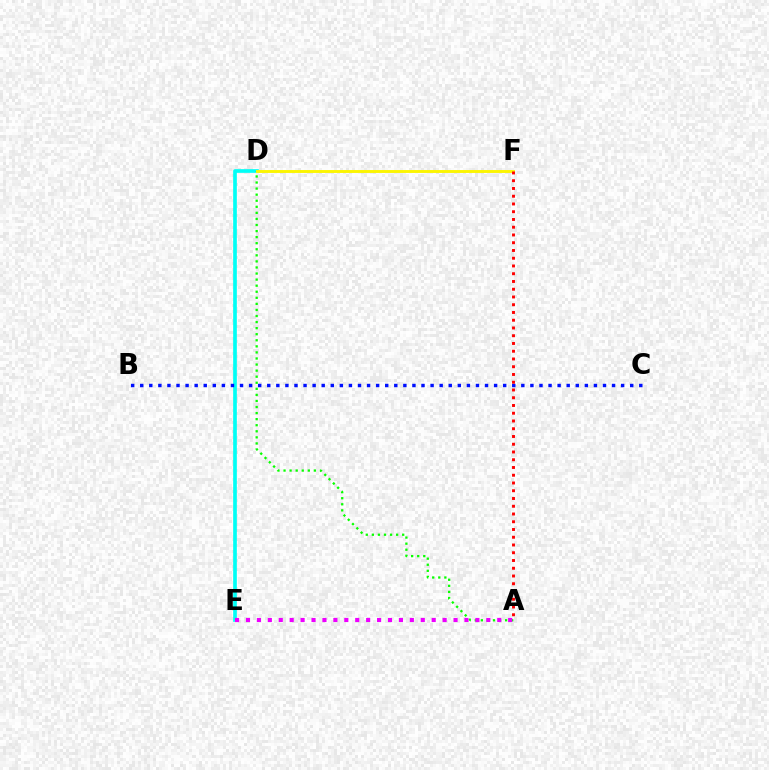{('D', 'E'): [{'color': '#00fff6', 'line_style': 'solid', 'thickness': 2.64}], ('A', 'D'): [{'color': '#08ff00', 'line_style': 'dotted', 'thickness': 1.65}], ('B', 'C'): [{'color': '#0010ff', 'line_style': 'dotted', 'thickness': 2.47}], ('A', 'E'): [{'color': '#ee00ff', 'line_style': 'dotted', 'thickness': 2.97}], ('D', 'F'): [{'color': '#fcf500', 'line_style': 'solid', 'thickness': 2.09}], ('A', 'F'): [{'color': '#ff0000', 'line_style': 'dotted', 'thickness': 2.11}]}